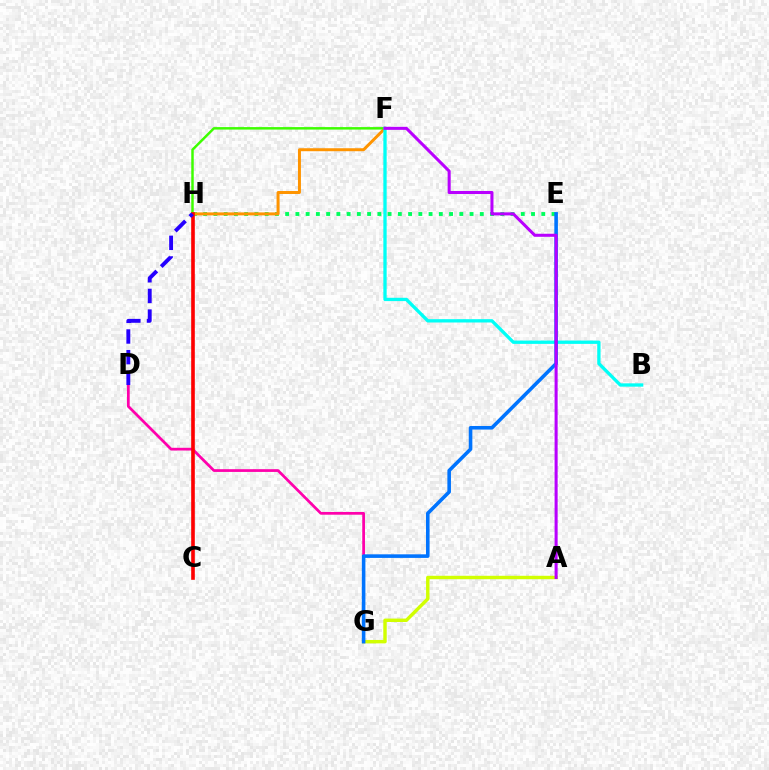{('A', 'G'): [{'color': '#d1ff00', 'line_style': 'solid', 'thickness': 2.47}], ('E', 'H'): [{'color': '#00ff5c', 'line_style': 'dotted', 'thickness': 2.78}], ('F', 'H'): [{'color': '#ff9400', 'line_style': 'solid', 'thickness': 2.14}, {'color': '#3dff00', 'line_style': 'solid', 'thickness': 1.79}], ('D', 'G'): [{'color': '#ff00ac', 'line_style': 'solid', 'thickness': 1.97}], ('C', 'H'): [{'color': '#ff0000', 'line_style': 'solid', 'thickness': 2.61}], ('D', 'H'): [{'color': '#2500ff', 'line_style': 'dashed', 'thickness': 2.81}], ('B', 'F'): [{'color': '#00fff6', 'line_style': 'solid', 'thickness': 2.39}], ('E', 'G'): [{'color': '#0074ff', 'line_style': 'solid', 'thickness': 2.58}], ('A', 'F'): [{'color': '#b900ff', 'line_style': 'solid', 'thickness': 2.19}]}